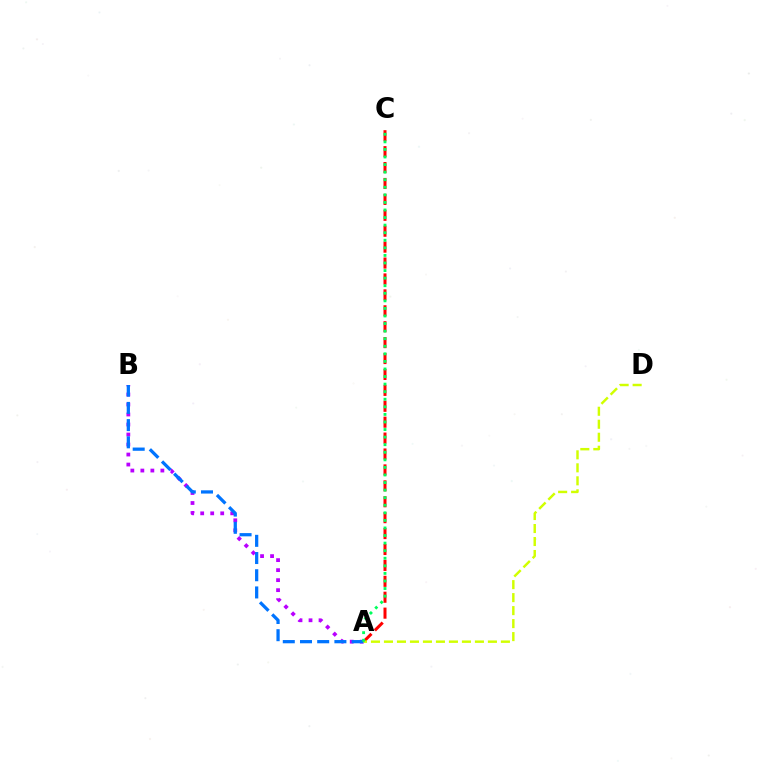{('A', 'B'): [{'color': '#b900ff', 'line_style': 'dotted', 'thickness': 2.72}, {'color': '#0074ff', 'line_style': 'dashed', 'thickness': 2.34}], ('A', 'C'): [{'color': '#ff0000', 'line_style': 'dashed', 'thickness': 2.16}, {'color': '#00ff5c', 'line_style': 'dotted', 'thickness': 2.06}], ('A', 'D'): [{'color': '#d1ff00', 'line_style': 'dashed', 'thickness': 1.77}]}